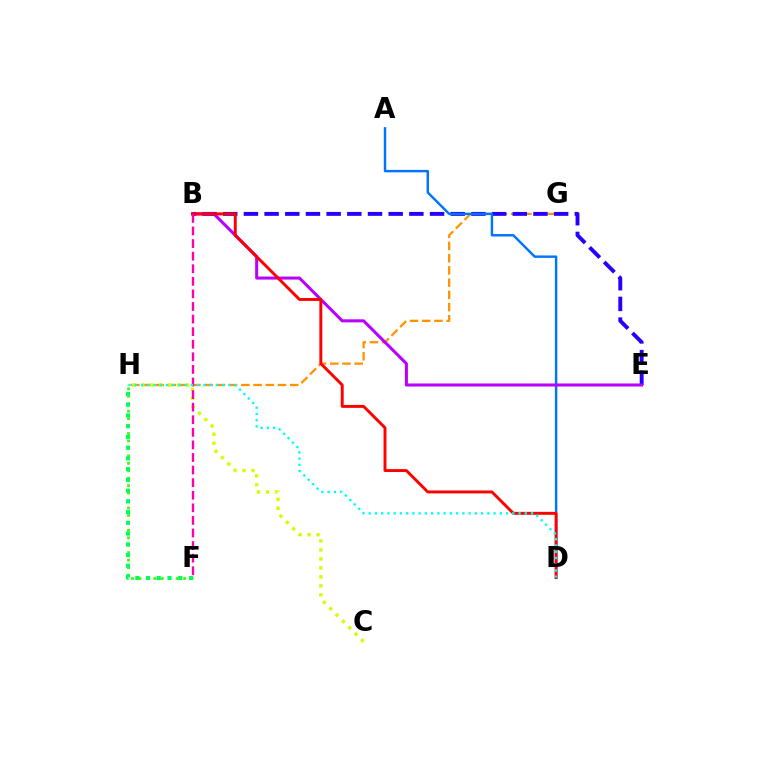{('G', 'H'): [{'color': '#ff9400', 'line_style': 'dashed', 'thickness': 1.66}], ('B', 'E'): [{'color': '#2500ff', 'line_style': 'dashed', 'thickness': 2.81}, {'color': '#b900ff', 'line_style': 'solid', 'thickness': 2.19}], ('C', 'H'): [{'color': '#d1ff00', 'line_style': 'dotted', 'thickness': 2.44}], ('F', 'H'): [{'color': '#3dff00', 'line_style': 'dotted', 'thickness': 2.02}, {'color': '#00ff5c', 'line_style': 'dotted', 'thickness': 2.92}], ('A', 'D'): [{'color': '#0074ff', 'line_style': 'solid', 'thickness': 1.75}], ('B', 'D'): [{'color': '#ff0000', 'line_style': 'solid', 'thickness': 2.11}], ('B', 'F'): [{'color': '#ff00ac', 'line_style': 'dashed', 'thickness': 1.71}], ('D', 'H'): [{'color': '#00fff6', 'line_style': 'dotted', 'thickness': 1.7}]}